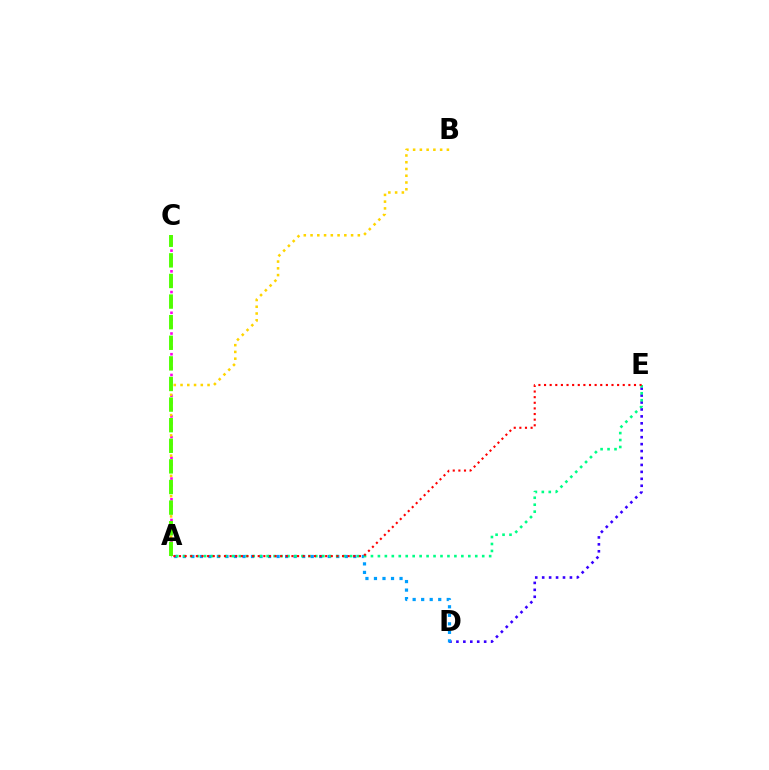{('D', 'E'): [{'color': '#3700ff', 'line_style': 'dotted', 'thickness': 1.89}], ('A', 'D'): [{'color': '#009eff', 'line_style': 'dotted', 'thickness': 2.32}], ('A', 'C'): [{'color': '#ff00ed', 'line_style': 'dotted', 'thickness': 1.88}, {'color': '#4fff00', 'line_style': 'dashed', 'thickness': 2.8}], ('A', 'E'): [{'color': '#00ff86', 'line_style': 'dotted', 'thickness': 1.89}, {'color': '#ff0000', 'line_style': 'dotted', 'thickness': 1.53}], ('A', 'B'): [{'color': '#ffd500', 'line_style': 'dotted', 'thickness': 1.83}]}